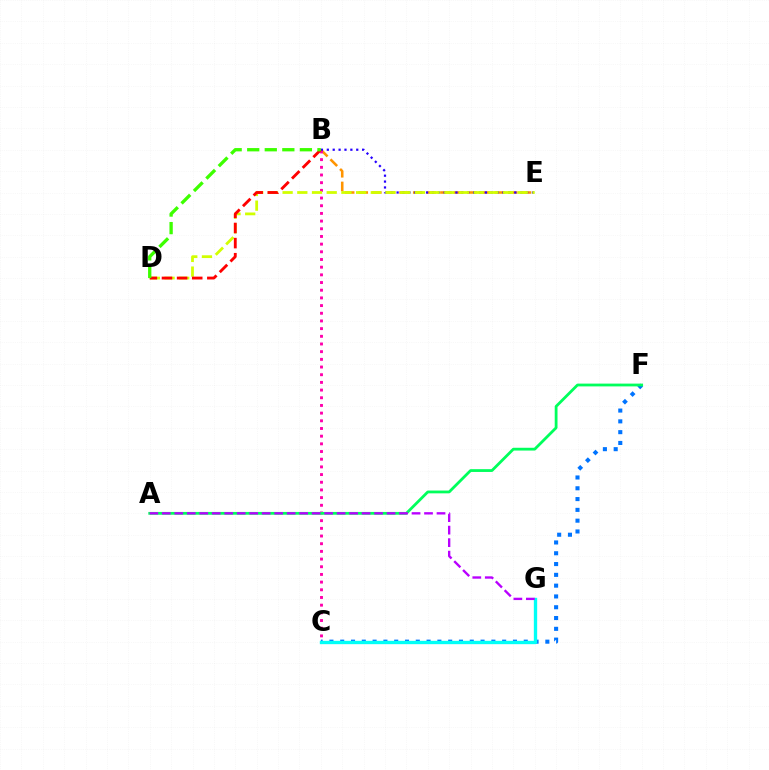{('B', 'E'): [{'color': '#ff9400', 'line_style': 'dashed', 'thickness': 1.85}, {'color': '#2500ff', 'line_style': 'dotted', 'thickness': 1.6}], ('B', 'C'): [{'color': '#ff00ac', 'line_style': 'dotted', 'thickness': 2.09}], ('C', 'F'): [{'color': '#0074ff', 'line_style': 'dotted', 'thickness': 2.93}], ('D', 'E'): [{'color': '#d1ff00', 'line_style': 'dashed', 'thickness': 2.0}], ('B', 'D'): [{'color': '#ff0000', 'line_style': 'dashed', 'thickness': 2.05}, {'color': '#3dff00', 'line_style': 'dashed', 'thickness': 2.39}], ('A', 'F'): [{'color': '#00ff5c', 'line_style': 'solid', 'thickness': 2.01}], ('C', 'G'): [{'color': '#00fff6', 'line_style': 'solid', 'thickness': 2.41}], ('A', 'G'): [{'color': '#b900ff', 'line_style': 'dashed', 'thickness': 1.7}]}